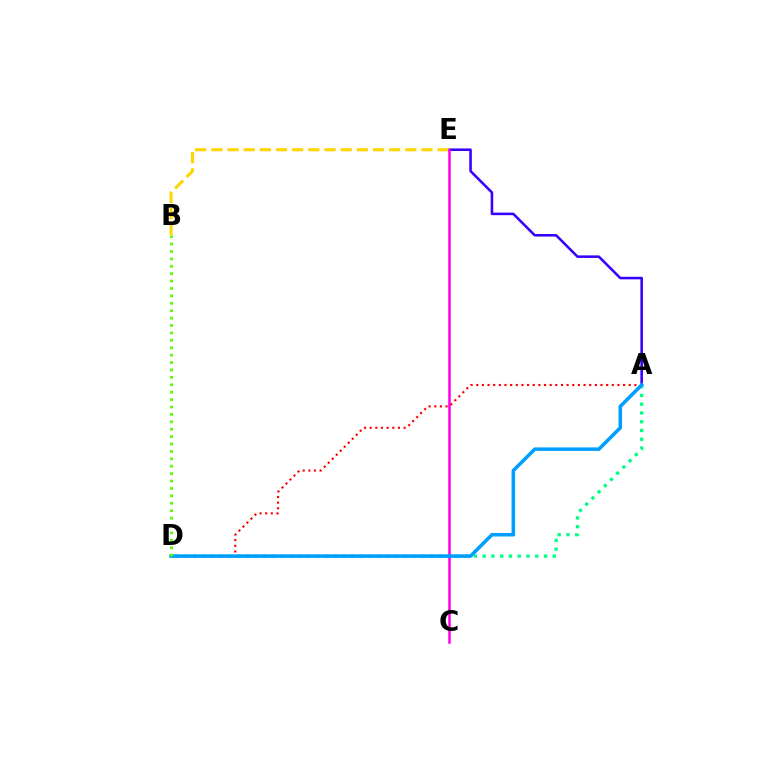{('A', 'E'): [{'color': '#3700ff', 'line_style': 'solid', 'thickness': 1.84}], ('A', 'D'): [{'color': '#00ff86', 'line_style': 'dotted', 'thickness': 2.38}, {'color': '#ff0000', 'line_style': 'dotted', 'thickness': 1.53}, {'color': '#009eff', 'line_style': 'solid', 'thickness': 2.55}], ('B', 'E'): [{'color': '#ffd500', 'line_style': 'dashed', 'thickness': 2.2}], ('C', 'E'): [{'color': '#ff00ed', 'line_style': 'solid', 'thickness': 1.83}], ('B', 'D'): [{'color': '#4fff00', 'line_style': 'dotted', 'thickness': 2.01}]}